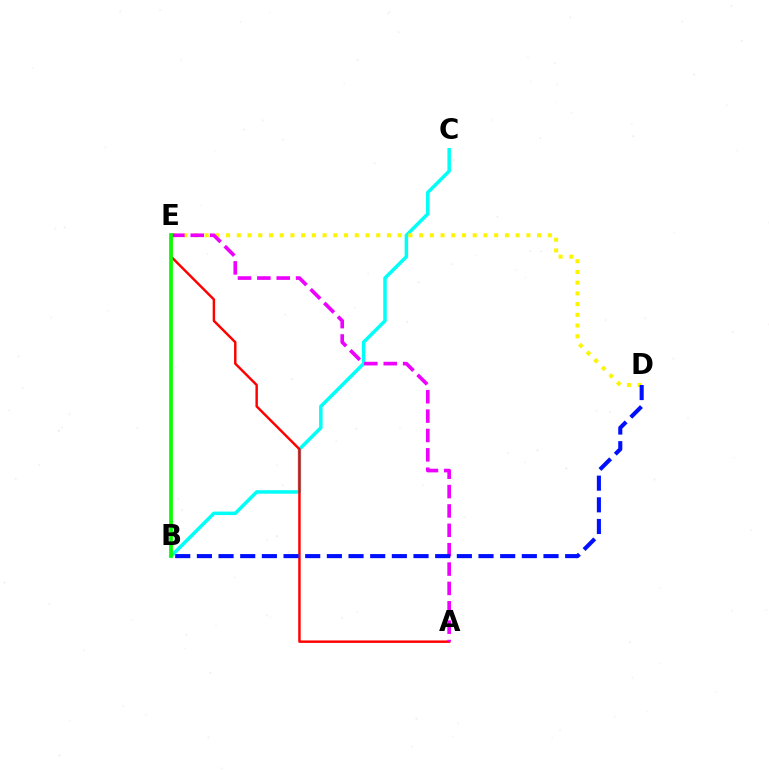{('B', 'C'): [{'color': '#00fff6', 'line_style': 'solid', 'thickness': 2.52}], ('D', 'E'): [{'color': '#fcf500', 'line_style': 'dotted', 'thickness': 2.91}], ('A', 'E'): [{'color': '#ff0000', 'line_style': 'solid', 'thickness': 1.76}, {'color': '#ee00ff', 'line_style': 'dashed', 'thickness': 2.63}], ('B', 'D'): [{'color': '#0010ff', 'line_style': 'dashed', 'thickness': 2.94}], ('B', 'E'): [{'color': '#08ff00', 'line_style': 'solid', 'thickness': 2.68}]}